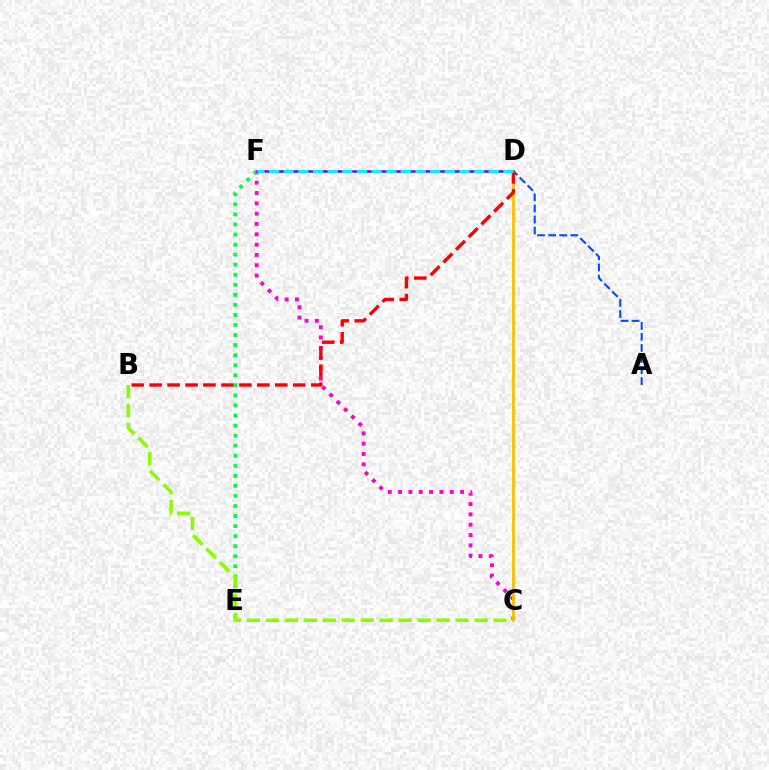{('A', 'D'): [{'color': '#004bff', 'line_style': 'dashed', 'thickness': 1.5}], ('C', 'F'): [{'color': '#ff00cf', 'line_style': 'dotted', 'thickness': 2.8}], ('C', 'D'): [{'color': '#ffbd00', 'line_style': 'solid', 'thickness': 2.0}], ('E', 'F'): [{'color': '#00ff39', 'line_style': 'dotted', 'thickness': 2.73}], ('D', 'F'): [{'color': '#7200ff', 'line_style': 'solid', 'thickness': 1.82}, {'color': '#00fff6', 'line_style': 'dashed', 'thickness': 1.99}], ('B', 'C'): [{'color': '#84ff00', 'line_style': 'dashed', 'thickness': 2.58}], ('B', 'D'): [{'color': '#ff0000', 'line_style': 'dashed', 'thickness': 2.44}]}